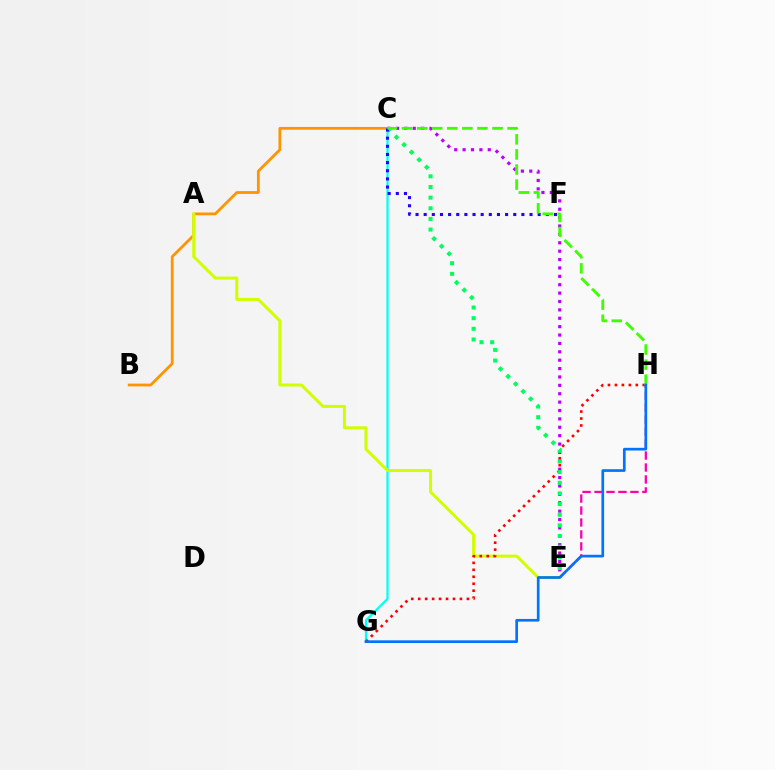{('B', 'C'): [{'color': '#ff9400', 'line_style': 'solid', 'thickness': 2.0}], ('E', 'H'): [{'color': '#ff00ac', 'line_style': 'dashed', 'thickness': 1.62}], ('C', 'G'): [{'color': '#00fff6', 'line_style': 'solid', 'thickness': 1.6}], ('A', 'E'): [{'color': '#d1ff00', 'line_style': 'solid', 'thickness': 2.17}], ('C', 'E'): [{'color': '#b900ff', 'line_style': 'dotted', 'thickness': 2.28}, {'color': '#00ff5c', 'line_style': 'dotted', 'thickness': 2.89}], ('G', 'H'): [{'color': '#ff0000', 'line_style': 'dotted', 'thickness': 1.89}, {'color': '#0074ff', 'line_style': 'solid', 'thickness': 1.93}], ('C', 'F'): [{'color': '#2500ff', 'line_style': 'dotted', 'thickness': 2.21}], ('C', 'H'): [{'color': '#3dff00', 'line_style': 'dashed', 'thickness': 2.05}]}